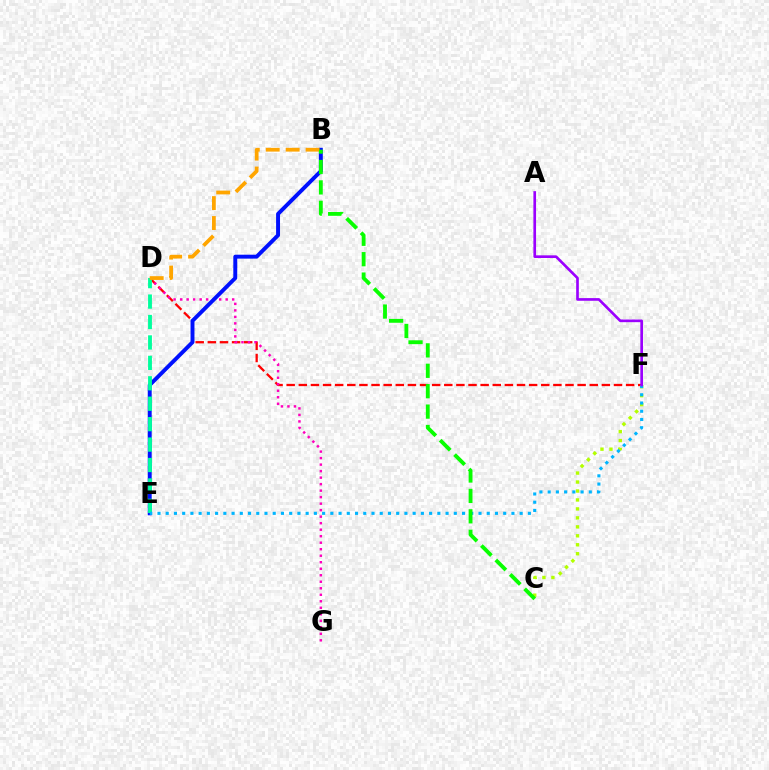{('C', 'F'): [{'color': '#b3ff00', 'line_style': 'dotted', 'thickness': 2.44}], ('D', 'F'): [{'color': '#ff0000', 'line_style': 'dashed', 'thickness': 1.65}], ('D', 'G'): [{'color': '#ff00bd', 'line_style': 'dotted', 'thickness': 1.77}], ('B', 'E'): [{'color': '#0010ff', 'line_style': 'solid', 'thickness': 2.83}], ('D', 'E'): [{'color': '#00ff9d', 'line_style': 'dashed', 'thickness': 2.78}], ('B', 'D'): [{'color': '#ffa500', 'line_style': 'dashed', 'thickness': 2.71}], ('E', 'F'): [{'color': '#00b5ff', 'line_style': 'dotted', 'thickness': 2.24}], ('B', 'C'): [{'color': '#08ff00', 'line_style': 'dashed', 'thickness': 2.77}], ('A', 'F'): [{'color': '#9b00ff', 'line_style': 'solid', 'thickness': 1.92}]}